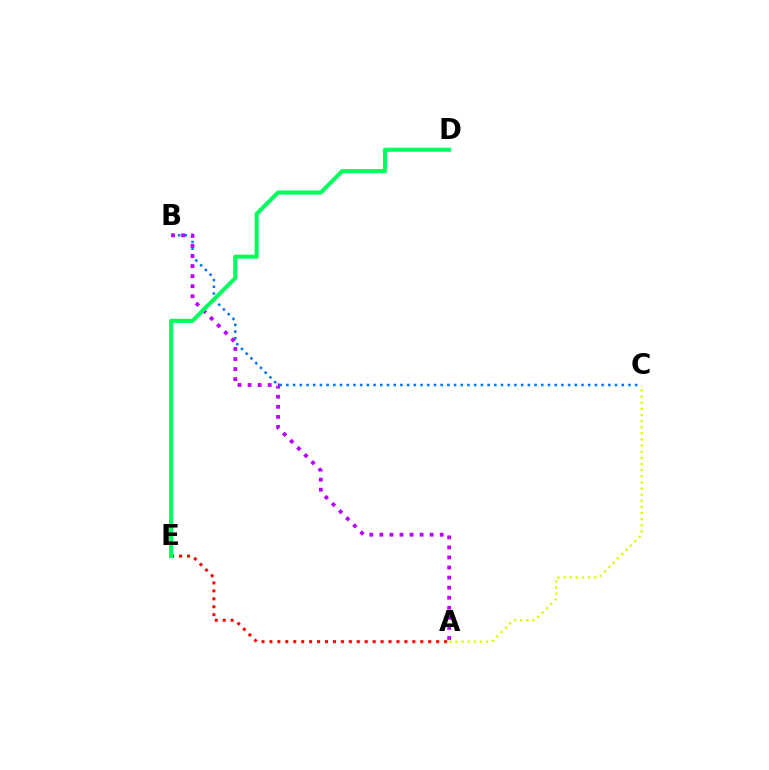{('B', 'C'): [{'color': '#0074ff', 'line_style': 'dotted', 'thickness': 1.82}], ('A', 'E'): [{'color': '#ff0000', 'line_style': 'dotted', 'thickness': 2.16}], ('A', 'B'): [{'color': '#b900ff', 'line_style': 'dotted', 'thickness': 2.73}], ('A', 'C'): [{'color': '#d1ff00', 'line_style': 'dotted', 'thickness': 1.67}], ('D', 'E'): [{'color': '#00ff5c', 'line_style': 'solid', 'thickness': 2.94}]}